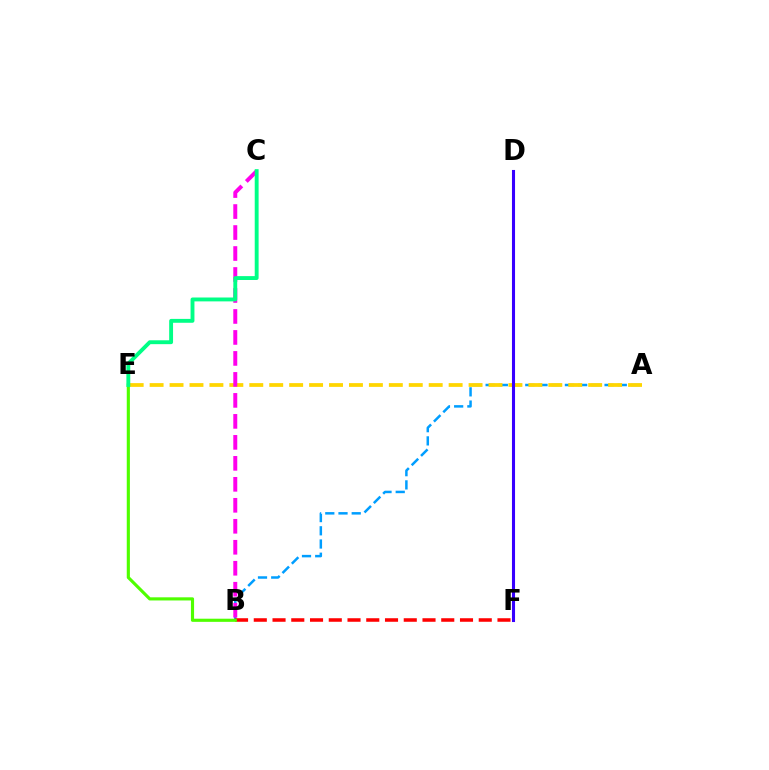{('A', 'B'): [{'color': '#009eff', 'line_style': 'dashed', 'thickness': 1.8}], ('A', 'E'): [{'color': '#ffd500', 'line_style': 'dashed', 'thickness': 2.71}], ('B', 'C'): [{'color': '#ff00ed', 'line_style': 'dashed', 'thickness': 2.85}], ('D', 'F'): [{'color': '#3700ff', 'line_style': 'solid', 'thickness': 2.22}], ('B', 'F'): [{'color': '#ff0000', 'line_style': 'dashed', 'thickness': 2.55}], ('B', 'E'): [{'color': '#4fff00', 'line_style': 'solid', 'thickness': 2.26}], ('C', 'E'): [{'color': '#00ff86', 'line_style': 'solid', 'thickness': 2.79}]}